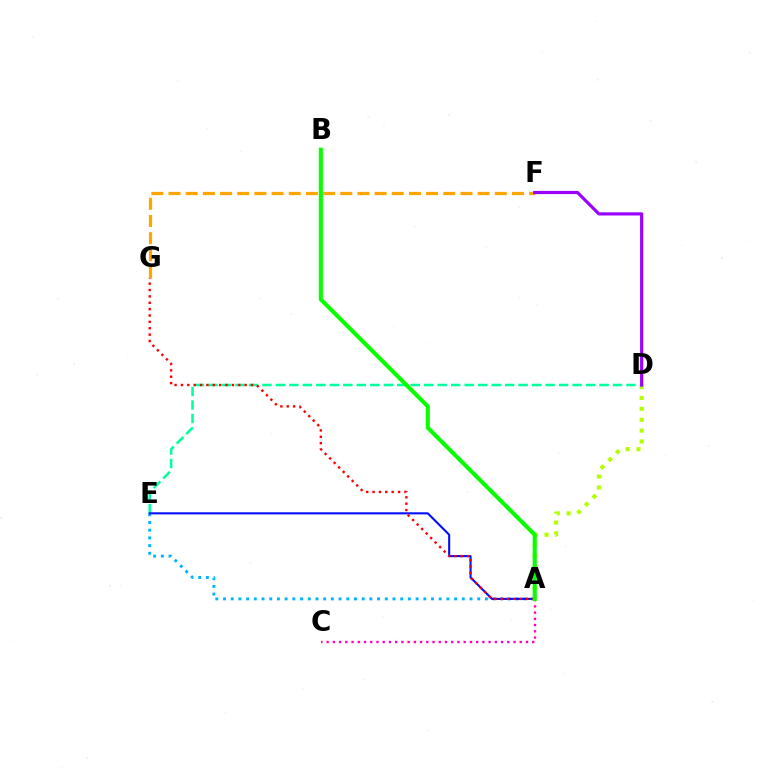{('A', 'D'): [{'color': '#b3ff00', 'line_style': 'dotted', 'thickness': 2.96}], ('F', 'G'): [{'color': '#ffa500', 'line_style': 'dashed', 'thickness': 2.33}], ('D', 'E'): [{'color': '#00ff9d', 'line_style': 'dashed', 'thickness': 1.83}], ('A', 'E'): [{'color': '#00b5ff', 'line_style': 'dotted', 'thickness': 2.09}, {'color': '#0010ff', 'line_style': 'solid', 'thickness': 1.51}], ('A', 'C'): [{'color': '#ff00bd', 'line_style': 'dotted', 'thickness': 1.69}], ('A', 'G'): [{'color': '#ff0000', 'line_style': 'dotted', 'thickness': 1.73}], ('D', 'F'): [{'color': '#9b00ff', 'line_style': 'solid', 'thickness': 2.29}], ('A', 'B'): [{'color': '#08ff00', 'line_style': 'solid', 'thickness': 2.94}]}